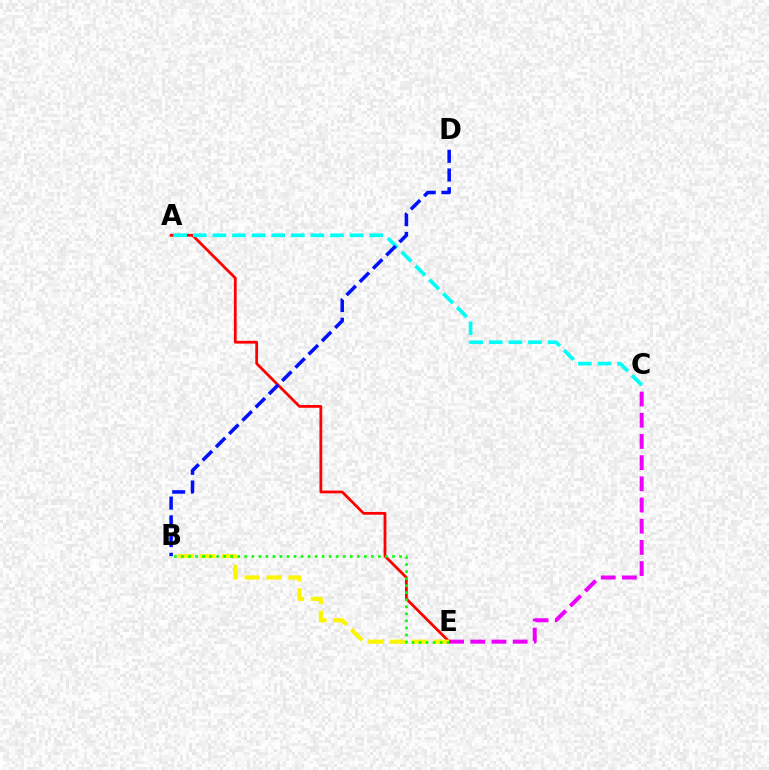{('C', 'E'): [{'color': '#ee00ff', 'line_style': 'dashed', 'thickness': 2.88}], ('A', 'E'): [{'color': '#ff0000', 'line_style': 'solid', 'thickness': 1.99}], ('B', 'E'): [{'color': '#fcf500', 'line_style': 'dashed', 'thickness': 2.98}, {'color': '#08ff00', 'line_style': 'dotted', 'thickness': 1.91}], ('A', 'C'): [{'color': '#00fff6', 'line_style': 'dashed', 'thickness': 2.66}], ('B', 'D'): [{'color': '#0010ff', 'line_style': 'dashed', 'thickness': 2.54}]}